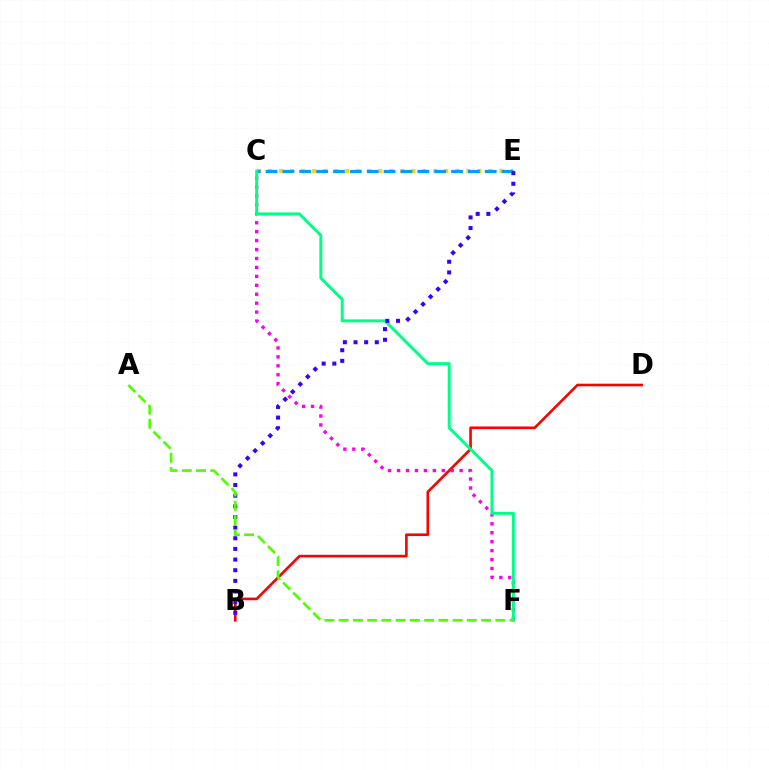{('B', 'D'): [{'color': '#ff0000', 'line_style': 'solid', 'thickness': 1.9}], ('C', 'E'): [{'color': '#ffd500', 'line_style': 'dotted', 'thickness': 2.99}, {'color': '#009eff', 'line_style': 'dashed', 'thickness': 2.29}], ('C', 'F'): [{'color': '#ff00ed', 'line_style': 'dotted', 'thickness': 2.43}, {'color': '#00ff86', 'line_style': 'solid', 'thickness': 2.13}], ('B', 'E'): [{'color': '#3700ff', 'line_style': 'dotted', 'thickness': 2.89}], ('A', 'F'): [{'color': '#4fff00', 'line_style': 'dashed', 'thickness': 1.94}]}